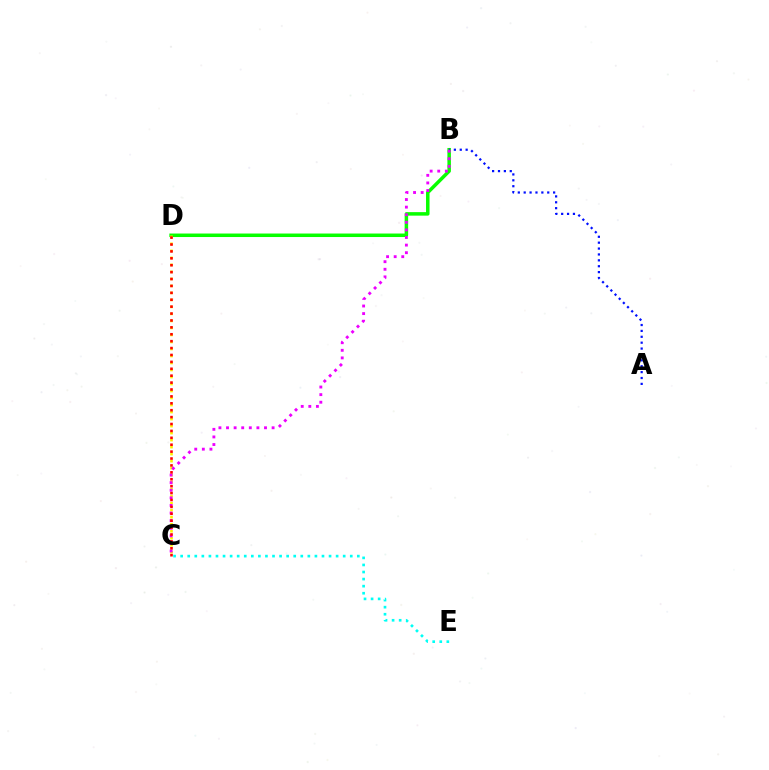{('B', 'D'): [{'color': '#08ff00', 'line_style': 'solid', 'thickness': 2.52}], ('C', 'E'): [{'color': '#00fff6', 'line_style': 'dotted', 'thickness': 1.92}], ('A', 'B'): [{'color': '#0010ff', 'line_style': 'dotted', 'thickness': 1.6}], ('C', 'D'): [{'color': '#fcf500', 'line_style': 'dotted', 'thickness': 1.9}, {'color': '#ff0000', 'line_style': 'dotted', 'thickness': 1.88}], ('B', 'C'): [{'color': '#ee00ff', 'line_style': 'dotted', 'thickness': 2.06}]}